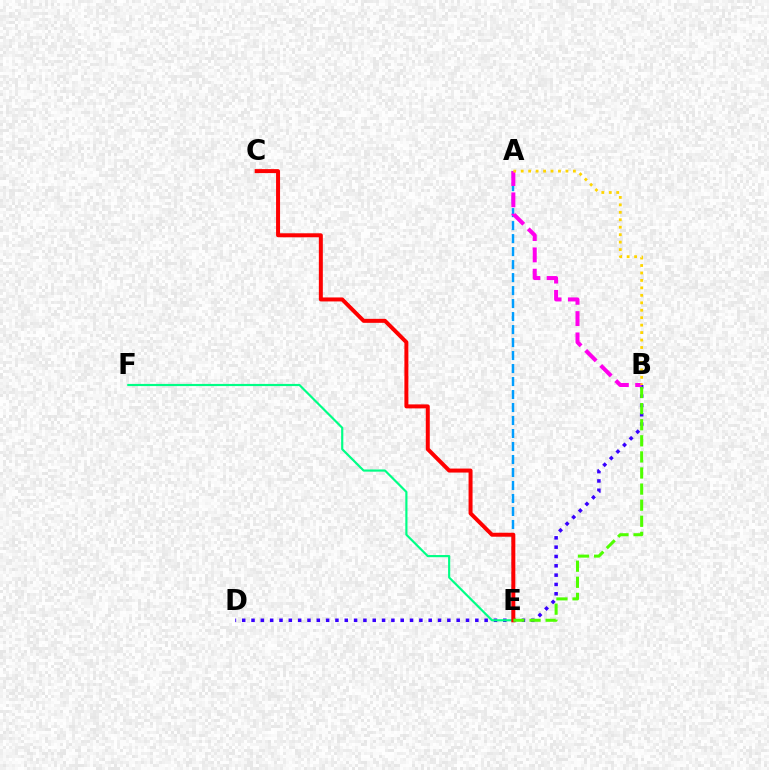{('B', 'D'): [{'color': '#3700ff', 'line_style': 'dotted', 'thickness': 2.53}], ('A', 'E'): [{'color': '#009eff', 'line_style': 'dashed', 'thickness': 1.77}], ('E', 'F'): [{'color': '#00ff86', 'line_style': 'solid', 'thickness': 1.56}], ('C', 'E'): [{'color': '#ff0000', 'line_style': 'solid', 'thickness': 2.87}], ('A', 'B'): [{'color': '#ff00ed', 'line_style': 'dashed', 'thickness': 2.89}, {'color': '#ffd500', 'line_style': 'dotted', 'thickness': 2.03}], ('B', 'E'): [{'color': '#4fff00', 'line_style': 'dashed', 'thickness': 2.19}]}